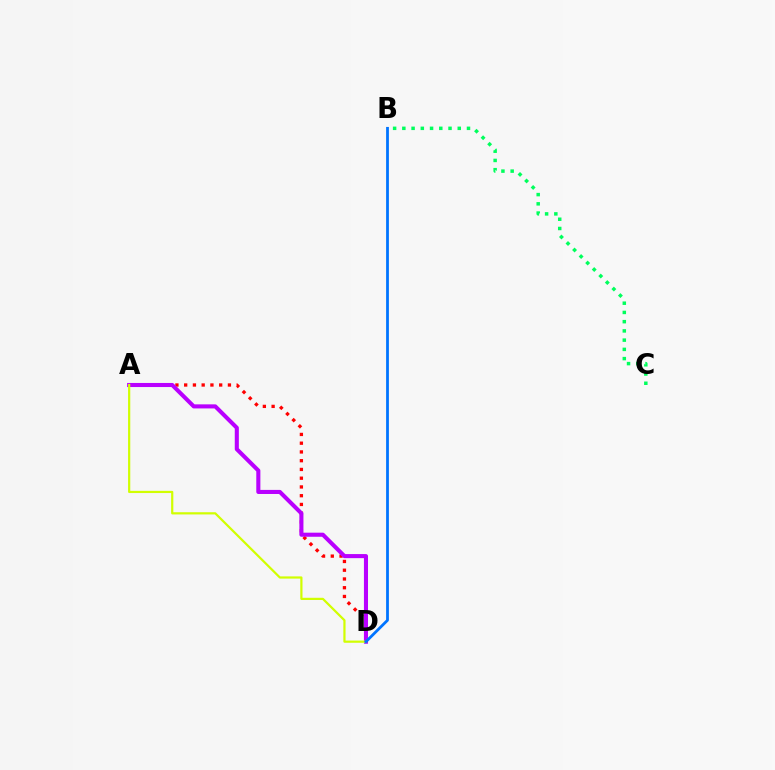{('A', 'D'): [{'color': '#ff0000', 'line_style': 'dotted', 'thickness': 2.38}, {'color': '#b900ff', 'line_style': 'solid', 'thickness': 2.94}, {'color': '#d1ff00', 'line_style': 'solid', 'thickness': 1.59}], ('B', 'C'): [{'color': '#00ff5c', 'line_style': 'dotted', 'thickness': 2.51}], ('B', 'D'): [{'color': '#0074ff', 'line_style': 'solid', 'thickness': 2.0}]}